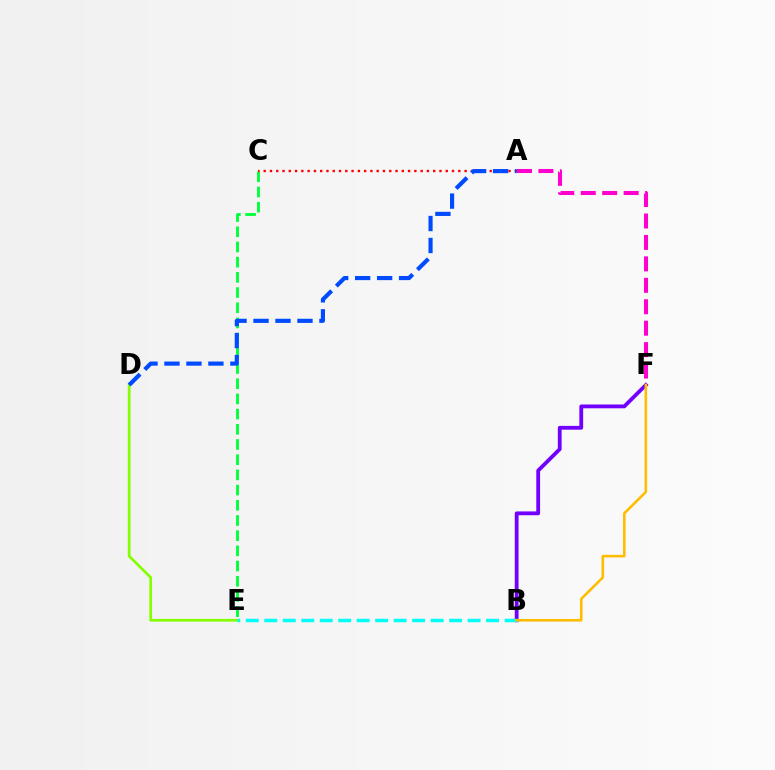{('B', 'F'): [{'color': '#7200ff', 'line_style': 'solid', 'thickness': 2.74}, {'color': '#ffbd00', 'line_style': 'solid', 'thickness': 1.86}], ('C', 'E'): [{'color': '#00ff39', 'line_style': 'dashed', 'thickness': 2.06}], ('D', 'E'): [{'color': '#84ff00', 'line_style': 'solid', 'thickness': 1.96}], ('B', 'E'): [{'color': '#00fff6', 'line_style': 'dashed', 'thickness': 2.51}], ('A', 'F'): [{'color': '#ff00cf', 'line_style': 'dashed', 'thickness': 2.91}], ('A', 'C'): [{'color': '#ff0000', 'line_style': 'dotted', 'thickness': 1.71}], ('A', 'D'): [{'color': '#004bff', 'line_style': 'dashed', 'thickness': 2.99}]}